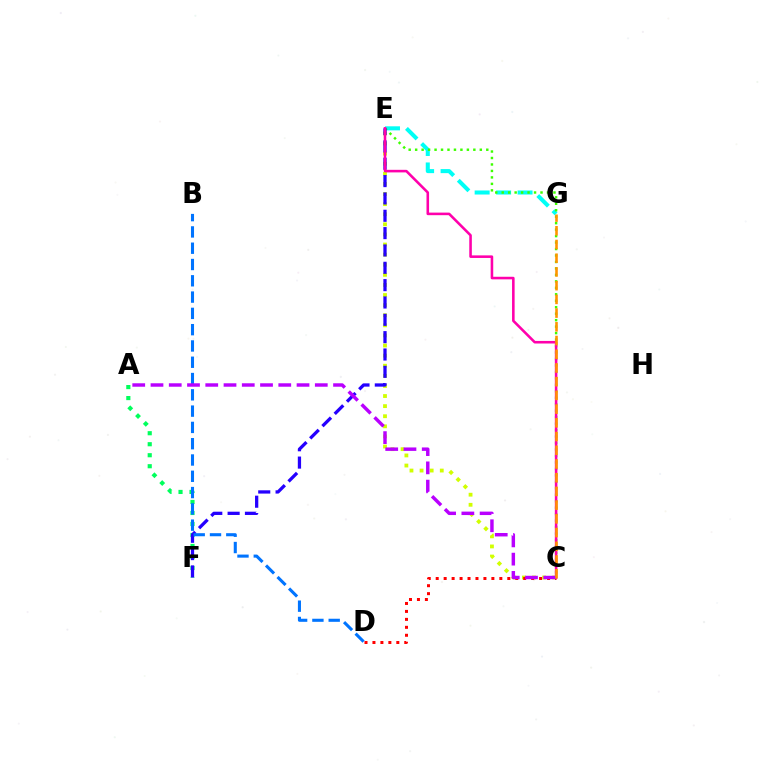{('A', 'F'): [{'color': '#00ff5c', 'line_style': 'dotted', 'thickness': 2.99}], ('E', 'G'): [{'color': '#00fff6', 'line_style': 'dashed', 'thickness': 2.92}], ('C', 'E'): [{'color': '#d1ff00', 'line_style': 'dotted', 'thickness': 2.74}, {'color': '#3dff00', 'line_style': 'dotted', 'thickness': 1.76}, {'color': '#ff00ac', 'line_style': 'solid', 'thickness': 1.85}], ('C', 'D'): [{'color': '#ff0000', 'line_style': 'dotted', 'thickness': 2.16}], ('E', 'F'): [{'color': '#2500ff', 'line_style': 'dashed', 'thickness': 2.36}], ('B', 'D'): [{'color': '#0074ff', 'line_style': 'dashed', 'thickness': 2.21}], ('A', 'C'): [{'color': '#b900ff', 'line_style': 'dashed', 'thickness': 2.48}], ('C', 'G'): [{'color': '#ff9400', 'line_style': 'dashed', 'thickness': 1.86}]}